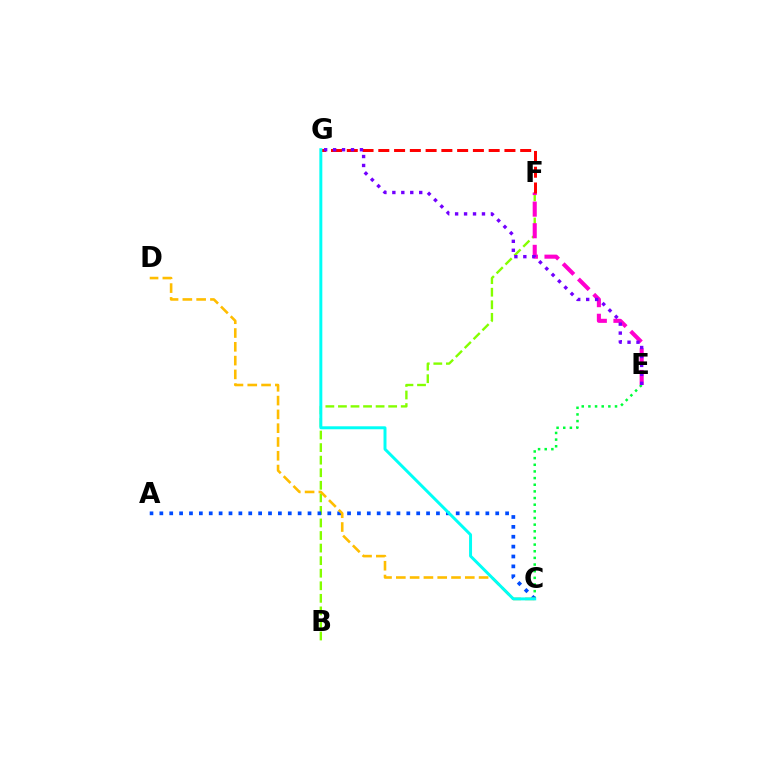{('B', 'F'): [{'color': '#84ff00', 'line_style': 'dashed', 'thickness': 1.71}], ('E', 'F'): [{'color': '#ff00cf', 'line_style': 'dashed', 'thickness': 2.94}], ('C', 'E'): [{'color': '#00ff39', 'line_style': 'dotted', 'thickness': 1.81}], ('F', 'G'): [{'color': '#ff0000', 'line_style': 'dashed', 'thickness': 2.14}], ('A', 'C'): [{'color': '#004bff', 'line_style': 'dotted', 'thickness': 2.68}], ('C', 'D'): [{'color': '#ffbd00', 'line_style': 'dashed', 'thickness': 1.87}], ('C', 'G'): [{'color': '#00fff6', 'line_style': 'solid', 'thickness': 2.14}], ('E', 'G'): [{'color': '#7200ff', 'line_style': 'dotted', 'thickness': 2.43}]}